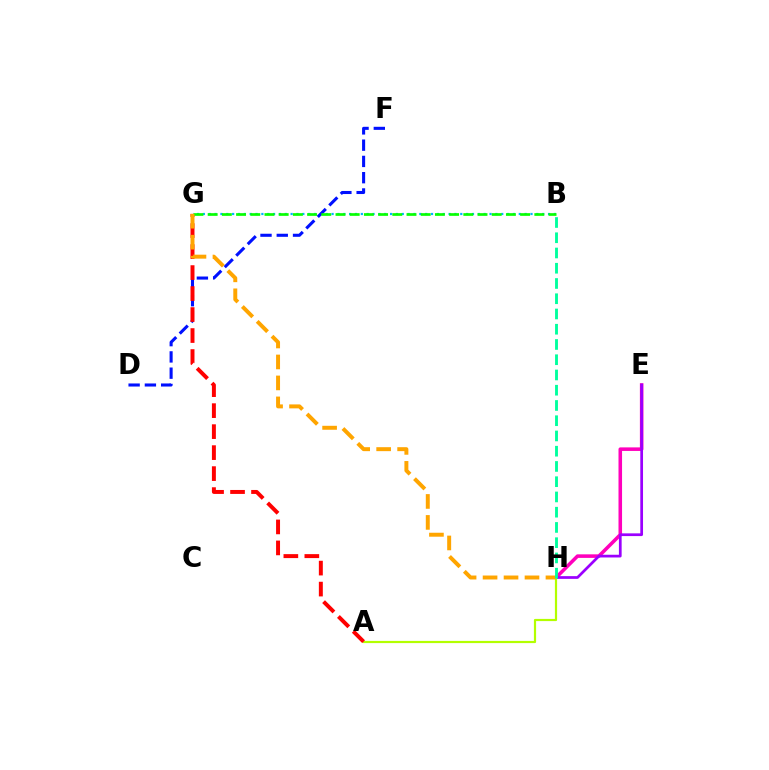{('B', 'G'): [{'color': '#00b5ff', 'line_style': 'dotted', 'thickness': 1.59}, {'color': '#08ff00', 'line_style': 'dashed', 'thickness': 1.93}], ('E', 'H'): [{'color': '#ff00bd', 'line_style': 'solid', 'thickness': 2.56}, {'color': '#9b00ff', 'line_style': 'solid', 'thickness': 1.96}], ('D', 'F'): [{'color': '#0010ff', 'line_style': 'dashed', 'thickness': 2.21}], ('A', 'H'): [{'color': '#b3ff00', 'line_style': 'solid', 'thickness': 1.58}], ('A', 'G'): [{'color': '#ff0000', 'line_style': 'dashed', 'thickness': 2.85}], ('G', 'H'): [{'color': '#ffa500', 'line_style': 'dashed', 'thickness': 2.85}], ('B', 'H'): [{'color': '#00ff9d', 'line_style': 'dashed', 'thickness': 2.07}]}